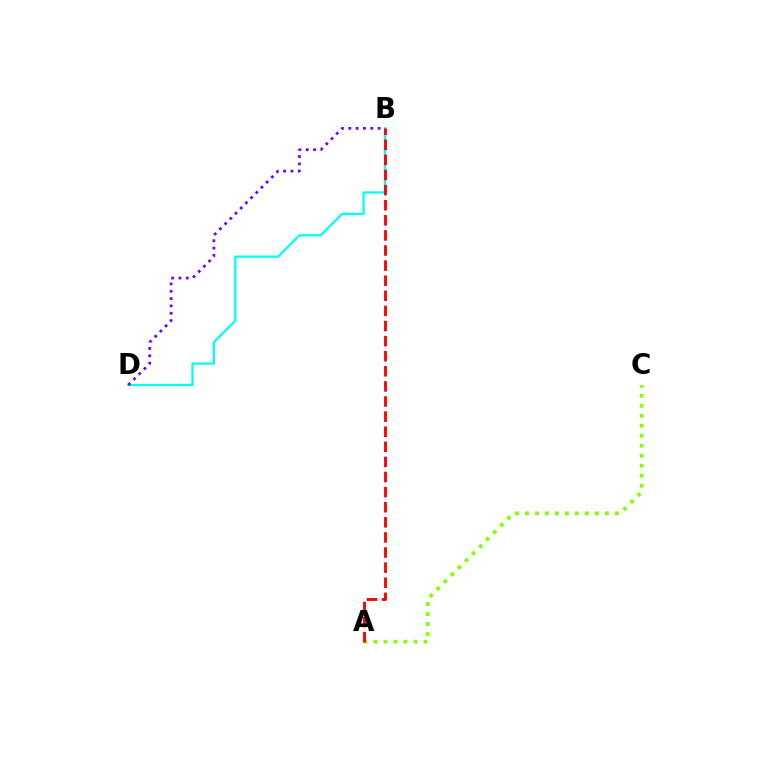{('A', 'C'): [{'color': '#84ff00', 'line_style': 'dotted', 'thickness': 2.71}], ('B', 'D'): [{'color': '#00fff6', 'line_style': 'solid', 'thickness': 1.63}, {'color': '#7200ff', 'line_style': 'dotted', 'thickness': 1.99}], ('A', 'B'): [{'color': '#ff0000', 'line_style': 'dashed', 'thickness': 2.05}]}